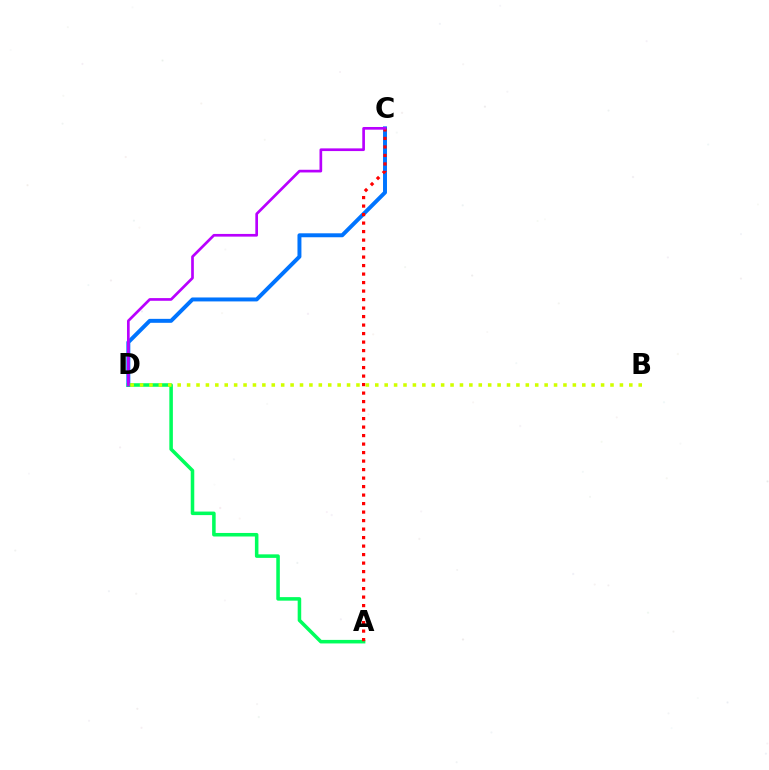{('C', 'D'): [{'color': '#0074ff', 'line_style': 'solid', 'thickness': 2.85}, {'color': '#b900ff', 'line_style': 'solid', 'thickness': 1.93}], ('A', 'D'): [{'color': '#00ff5c', 'line_style': 'solid', 'thickness': 2.55}], ('A', 'C'): [{'color': '#ff0000', 'line_style': 'dotted', 'thickness': 2.31}], ('B', 'D'): [{'color': '#d1ff00', 'line_style': 'dotted', 'thickness': 2.56}]}